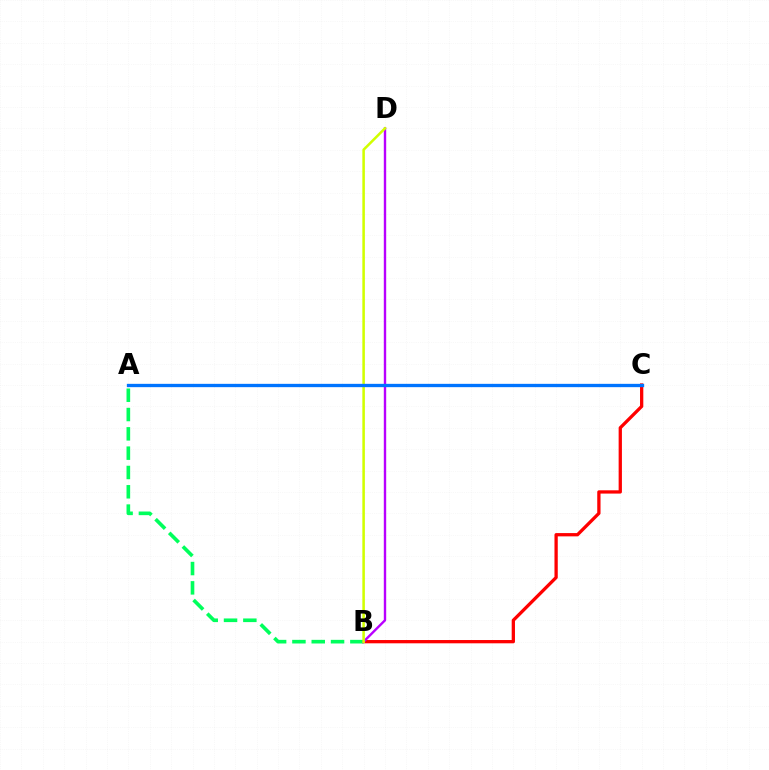{('B', 'C'): [{'color': '#ff0000', 'line_style': 'solid', 'thickness': 2.36}], ('A', 'B'): [{'color': '#00ff5c', 'line_style': 'dashed', 'thickness': 2.62}], ('B', 'D'): [{'color': '#b900ff', 'line_style': 'solid', 'thickness': 1.72}, {'color': '#d1ff00', 'line_style': 'solid', 'thickness': 1.83}], ('A', 'C'): [{'color': '#0074ff', 'line_style': 'solid', 'thickness': 2.39}]}